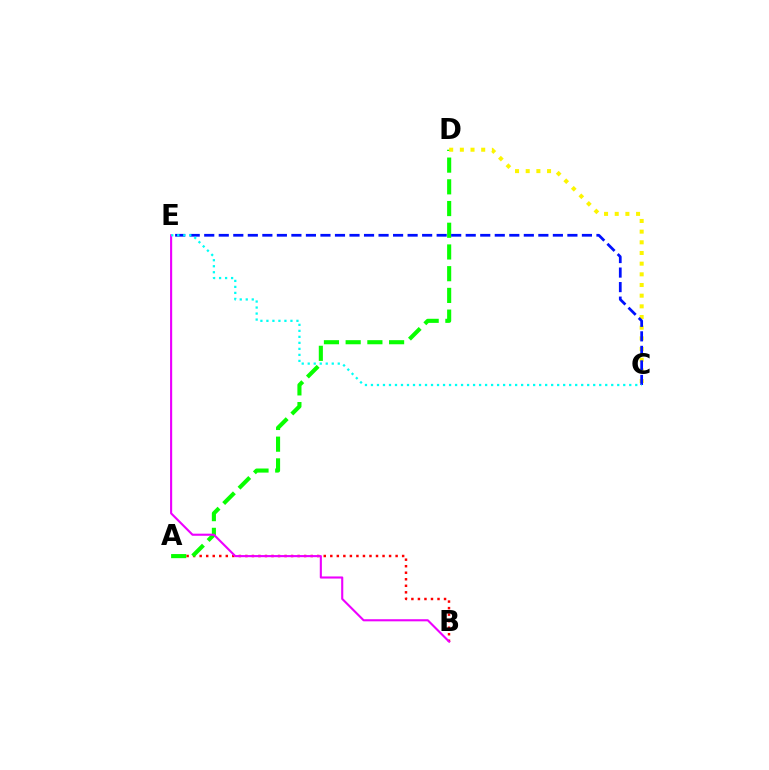{('A', 'B'): [{'color': '#ff0000', 'line_style': 'dotted', 'thickness': 1.77}], ('A', 'D'): [{'color': '#08ff00', 'line_style': 'dashed', 'thickness': 2.95}], ('B', 'E'): [{'color': '#ee00ff', 'line_style': 'solid', 'thickness': 1.52}], ('C', 'D'): [{'color': '#fcf500', 'line_style': 'dotted', 'thickness': 2.9}], ('C', 'E'): [{'color': '#0010ff', 'line_style': 'dashed', 'thickness': 1.97}, {'color': '#00fff6', 'line_style': 'dotted', 'thickness': 1.63}]}